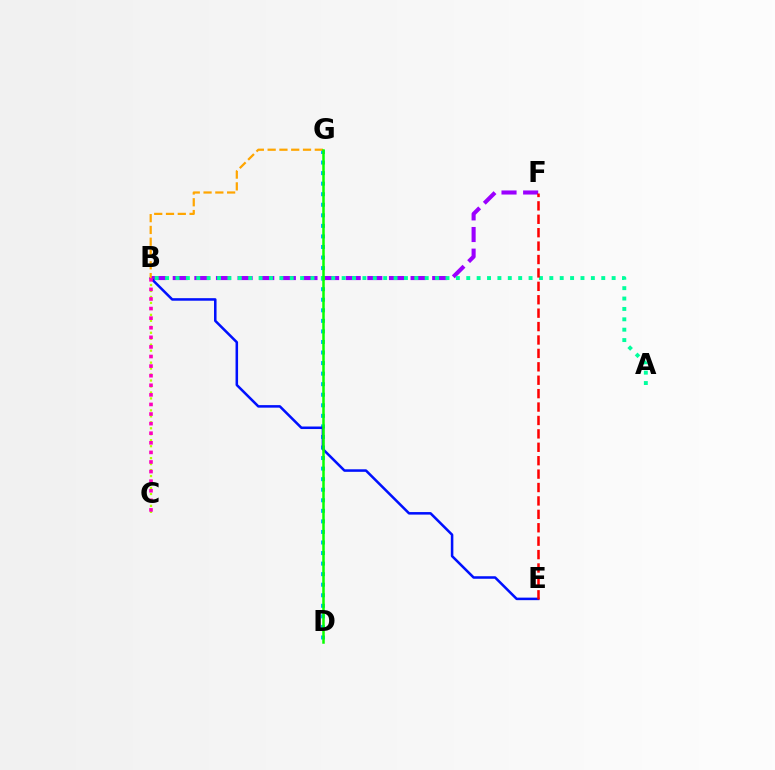{('D', 'G'): [{'color': '#00b5ff', 'line_style': 'dotted', 'thickness': 2.87}, {'color': '#08ff00', 'line_style': 'solid', 'thickness': 1.8}], ('B', 'F'): [{'color': '#9b00ff', 'line_style': 'dashed', 'thickness': 2.94}], ('B', 'E'): [{'color': '#0010ff', 'line_style': 'solid', 'thickness': 1.82}], ('A', 'B'): [{'color': '#00ff9d', 'line_style': 'dotted', 'thickness': 2.82}], ('B', 'C'): [{'color': '#b3ff00', 'line_style': 'dotted', 'thickness': 1.62}, {'color': '#ff00bd', 'line_style': 'dotted', 'thickness': 2.6}], ('B', 'G'): [{'color': '#ffa500', 'line_style': 'dashed', 'thickness': 1.6}], ('E', 'F'): [{'color': '#ff0000', 'line_style': 'dashed', 'thickness': 1.82}]}